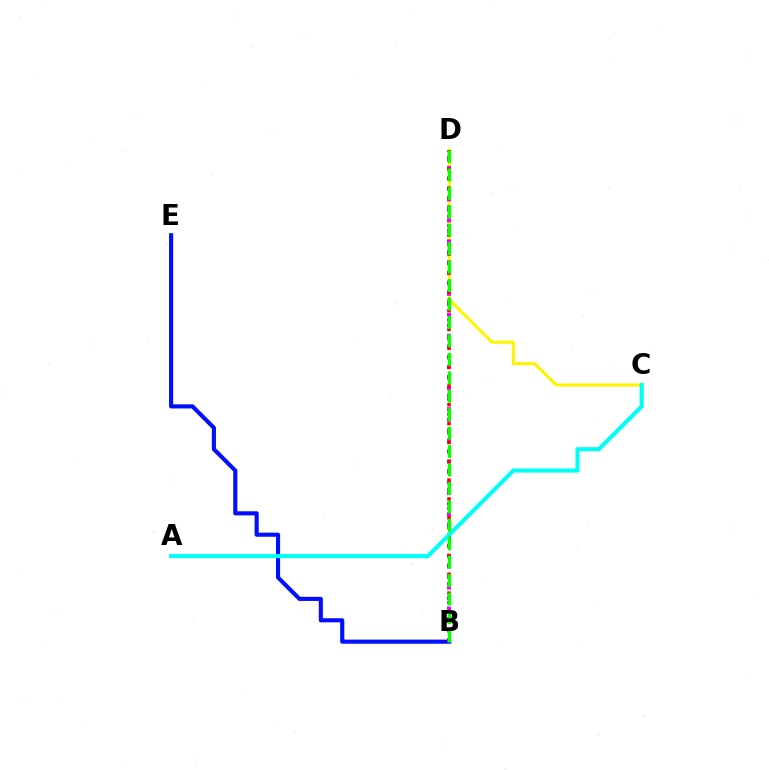{('B', 'E'): [{'color': '#0010ff', 'line_style': 'solid', 'thickness': 2.97}], ('C', 'D'): [{'color': '#fcf500', 'line_style': 'solid', 'thickness': 2.22}], ('B', 'D'): [{'color': '#ee00ff', 'line_style': 'dotted', 'thickness': 2.85}, {'color': '#ff0000', 'line_style': 'dotted', 'thickness': 2.56}, {'color': '#08ff00', 'line_style': 'dashed', 'thickness': 2.51}], ('A', 'C'): [{'color': '#00fff6', 'line_style': 'solid', 'thickness': 2.93}]}